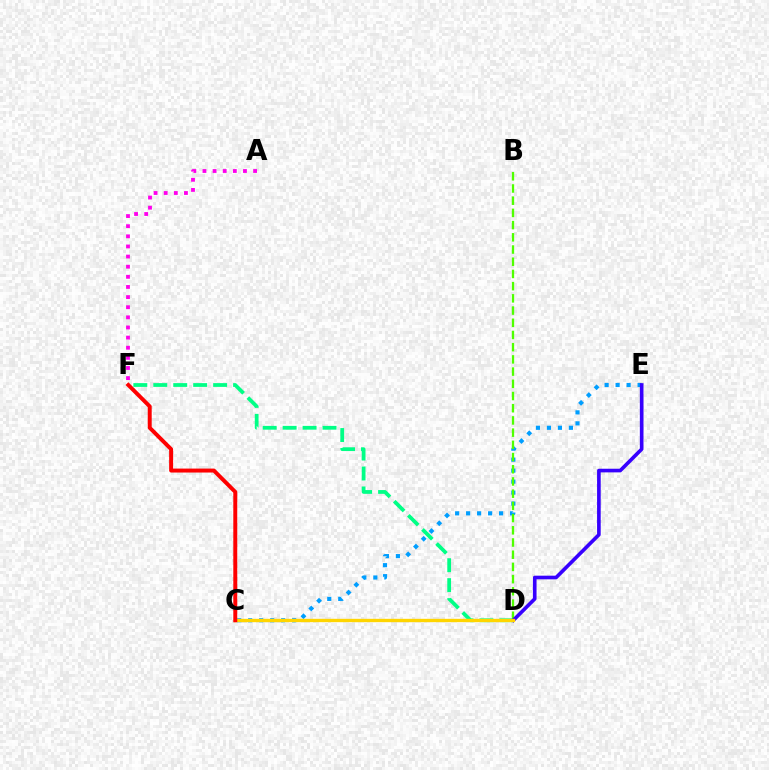{('A', 'F'): [{'color': '#ff00ed', 'line_style': 'dotted', 'thickness': 2.75}], ('D', 'F'): [{'color': '#00ff86', 'line_style': 'dashed', 'thickness': 2.71}], ('C', 'E'): [{'color': '#009eff', 'line_style': 'dotted', 'thickness': 2.99}], ('B', 'D'): [{'color': '#4fff00', 'line_style': 'dashed', 'thickness': 1.66}], ('D', 'E'): [{'color': '#3700ff', 'line_style': 'solid', 'thickness': 2.62}], ('C', 'D'): [{'color': '#ffd500', 'line_style': 'solid', 'thickness': 2.41}], ('C', 'F'): [{'color': '#ff0000', 'line_style': 'solid', 'thickness': 2.85}]}